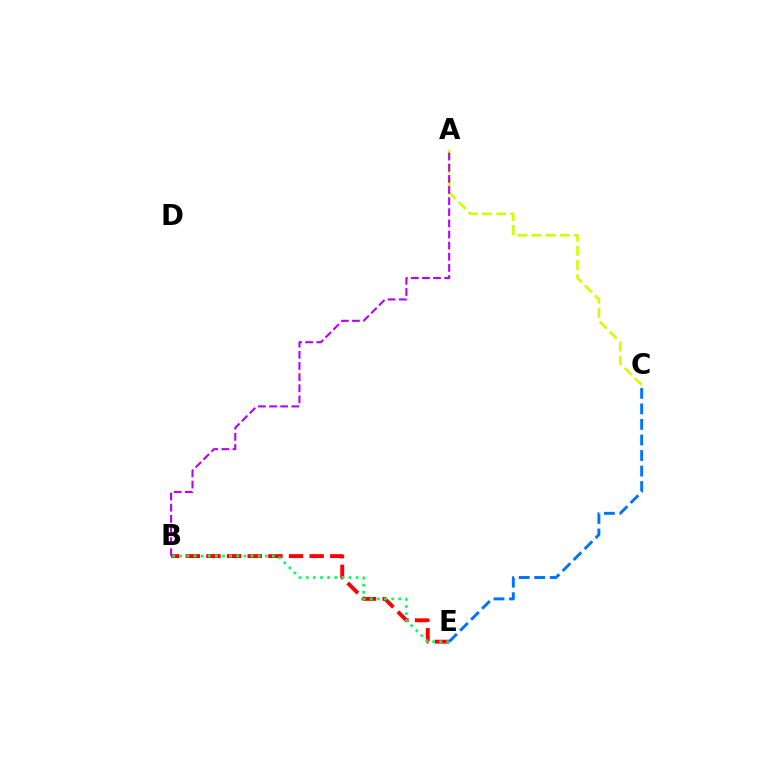{('B', 'E'): [{'color': '#ff0000', 'line_style': 'dashed', 'thickness': 2.8}, {'color': '#00ff5c', 'line_style': 'dotted', 'thickness': 1.93}], ('A', 'C'): [{'color': '#d1ff00', 'line_style': 'dashed', 'thickness': 1.92}], ('A', 'B'): [{'color': '#b900ff', 'line_style': 'dashed', 'thickness': 1.51}], ('C', 'E'): [{'color': '#0074ff', 'line_style': 'dashed', 'thickness': 2.11}]}